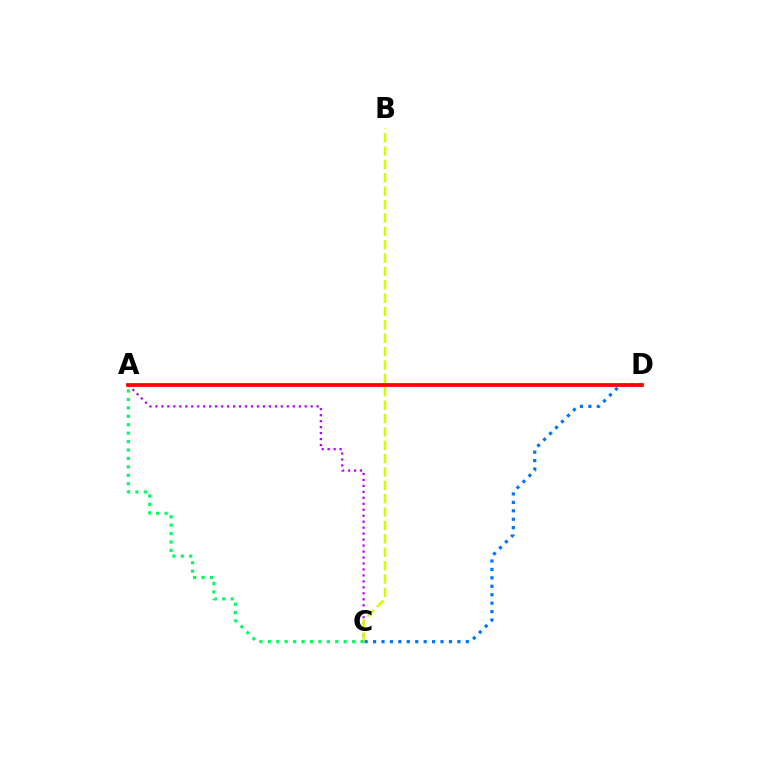{('A', 'C'): [{'color': '#b900ff', 'line_style': 'dotted', 'thickness': 1.62}, {'color': '#00ff5c', 'line_style': 'dotted', 'thickness': 2.29}], ('C', 'D'): [{'color': '#0074ff', 'line_style': 'dotted', 'thickness': 2.29}], ('B', 'C'): [{'color': '#d1ff00', 'line_style': 'dashed', 'thickness': 1.82}], ('A', 'D'): [{'color': '#ff0000', 'line_style': 'solid', 'thickness': 2.7}]}